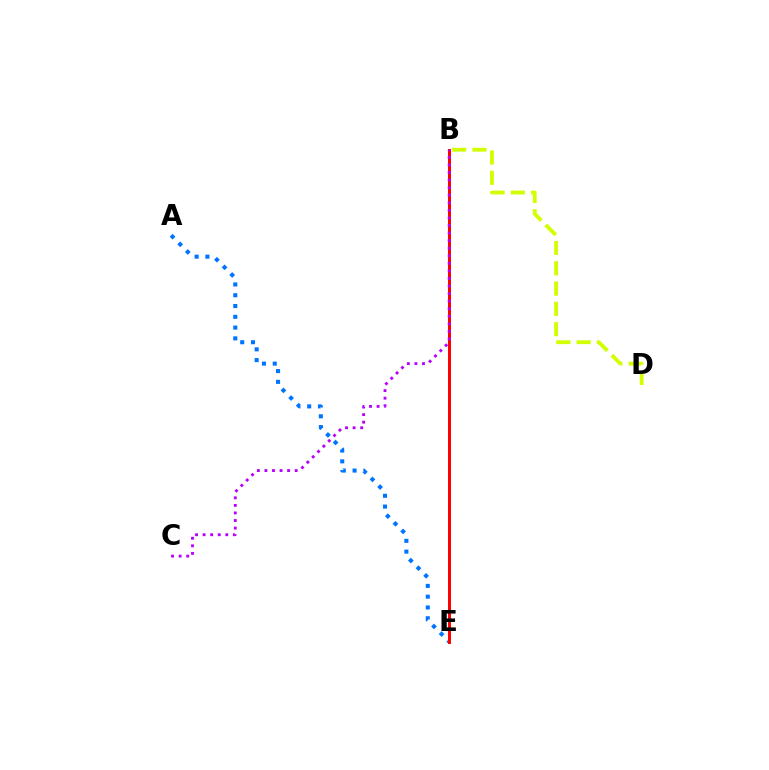{('B', 'E'): [{'color': '#00ff5c', 'line_style': 'dotted', 'thickness': 1.85}, {'color': '#ff0000', 'line_style': 'solid', 'thickness': 2.14}], ('A', 'E'): [{'color': '#0074ff', 'line_style': 'dotted', 'thickness': 2.93}], ('B', 'D'): [{'color': '#d1ff00', 'line_style': 'dashed', 'thickness': 2.76}], ('B', 'C'): [{'color': '#b900ff', 'line_style': 'dotted', 'thickness': 2.06}]}